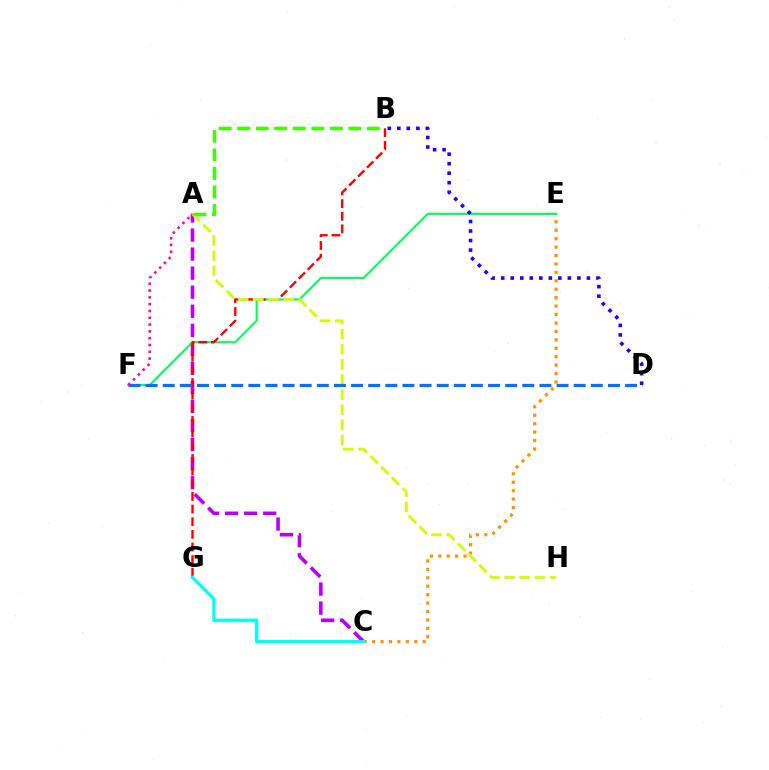{('C', 'E'): [{'color': '#ff9400', 'line_style': 'dotted', 'thickness': 2.29}], ('A', 'C'): [{'color': '#b900ff', 'line_style': 'dashed', 'thickness': 2.59}], ('E', 'F'): [{'color': '#00ff5c', 'line_style': 'solid', 'thickness': 1.52}], ('B', 'G'): [{'color': '#ff0000', 'line_style': 'dashed', 'thickness': 1.72}], ('C', 'G'): [{'color': '#00fff6', 'line_style': 'solid', 'thickness': 2.34}], ('A', 'H'): [{'color': '#d1ff00', 'line_style': 'dashed', 'thickness': 2.06}], ('D', 'F'): [{'color': '#0074ff', 'line_style': 'dashed', 'thickness': 2.33}], ('B', 'D'): [{'color': '#2500ff', 'line_style': 'dotted', 'thickness': 2.59}], ('A', 'B'): [{'color': '#3dff00', 'line_style': 'dashed', 'thickness': 2.52}], ('A', 'F'): [{'color': '#ff00ac', 'line_style': 'dotted', 'thickness': 1.85}]}